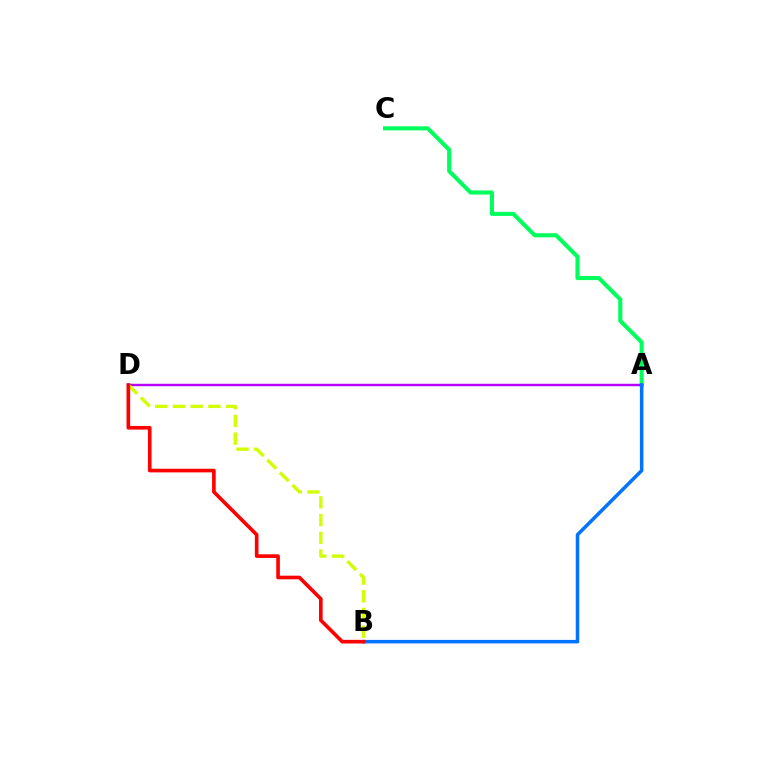{('A', 'C'): [{'color': '#00ff5c', 'line_style': 'solid', 'thickness': 2.94}], ('A', 'D'): [{'color': '#b900ff', 'line_style': 'solid', 'thickness': 1.76}], ('B', 'D'): [{'color': '#d1ff00', 'line_style': 'dashed', 'thickness': 2.41}, {'color': '#ff0000', 'line_style': 'solid', 'thickness': 2.62}], ('A', 'B'): [{'color': '#0074ff', 'line_style': 'solid', 'thickness': 2.53}]}